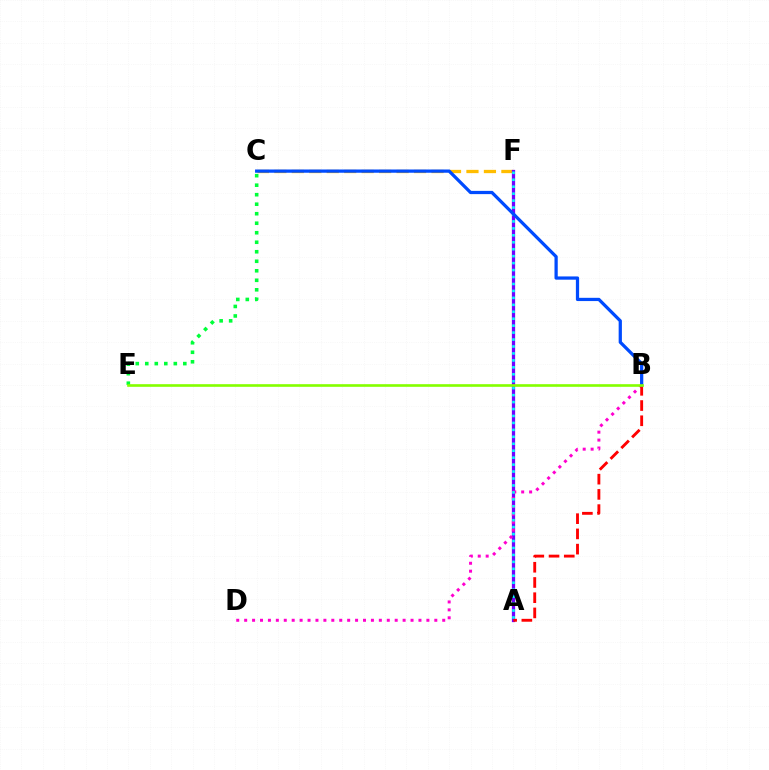{('C', 'F'): [{'color': '#ffbd00', 'line_style': 'dashed', 'thickness': 2.37}], ('A', 'F'): [{'color': '#7200ff', 'line_style': 'solid', 'thickness': 2.35}, {'color': '#00fff6', 'line_style': 'dotted', 'thickness': 1.89}], ('B', 'D'): [{'color': '#ff00cf', 'line_style': 'dotted', 'thickness': 2.15}], ('C', 'E'): [{'color': '#00ff39', 'line_style': 'dotted', 'thickness': 2.58}], ('A', 'B'): [{'color': '#ff0000', 'line_style': 'dashed', 'thickness': 2.07}], ('B', 'C'): [{'color': '#004bff', 'line_style': 'solid', 'thickness': 2.34}], ('B', 'E'): [{'color': '#84ff00', 'line_style': 'solid', 'thickness': 1.9}]}